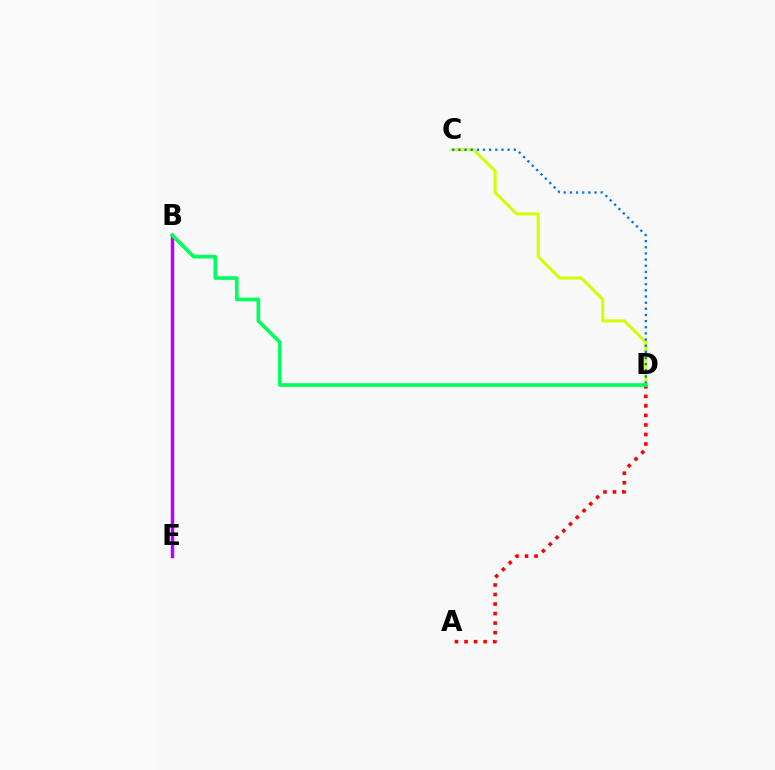{('C', 'D'): [{'color': '#d1ff00', 'line_style': 'solid', 'thickness': 2.17}, {'color': '#0074ff', 'line_style': 'dotted', 'thickness': 1.67}], ('A', 'D'): [{'color': '#ff0000', 'line_style': 'dotted', 'thickness': 2.59}], ('B', 'E'): [{'color': '#b900ff', 'line_style': 'solid', 'thickness': 2.49}], ('B', 'D'): [{'color': '#00ff5c', 'line_style': 'solid', 'thickness': 2.61}]}